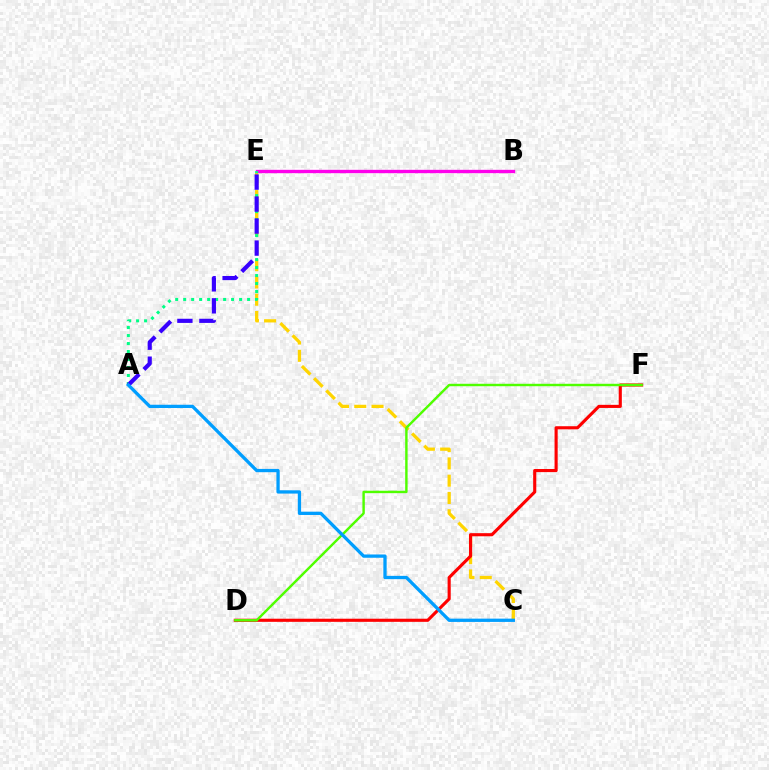{('C', 'E'): [{'color': '#ffd500', 'line_style': 'dashed', 'thickness': 2.35}], ('B', 'E'): [{'color': '#ff00ed', 'line_style': 'solid', 'thickness': 2.42}], ('A', 'E'): [{'color': '#00ff86', 'line_style': 'dotted', 'thickness': 2.17}, {'color': '#3700ff', 'line_style': 'dashed', 'thickness': 2.99}], ('D', 'F'): [{'color': '#ff0000', 'line_style': 'solid', 'thickness': 2.24}, {'color': '#4fff00', 'line_style': 'solid', 'thickness': 1.75}], ('A', 'C'): [{'color': '#009eff', 'line_style': 'solid', 'thickness': 2.37}]}